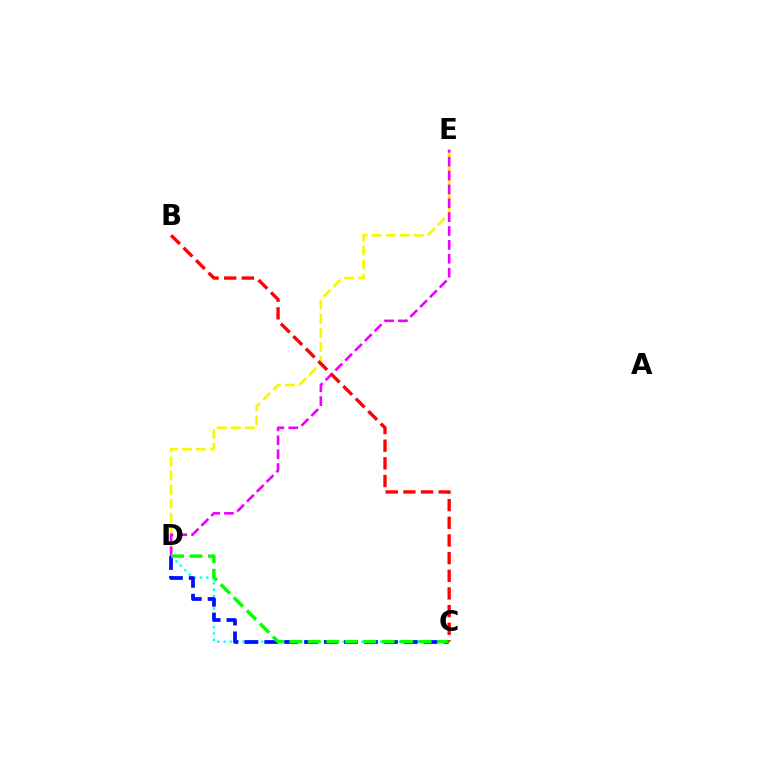{('C', 'D'): [{'color': '#00fff6', 'line_style': 'dotted', 'thickness': 1.7}, {'color': '#0010ff', 'line_style': 'dashed', 'thickness': 2.71}, {'color': '#08ff00', 'line_style': 'dashed', 'thickness': 2.51}], ('D', 'E'): [{'color': '#fcf500', 'line_style': 'dashed', 'thickness': 1.91}, {'color': '#ee00ff', 'line_style': 'dashed', 'thickness': 1.88}], ('B', 'C'): [{'color': '#ff0000', 'line_style': 'dashed', 'thickness': 2.4}]}